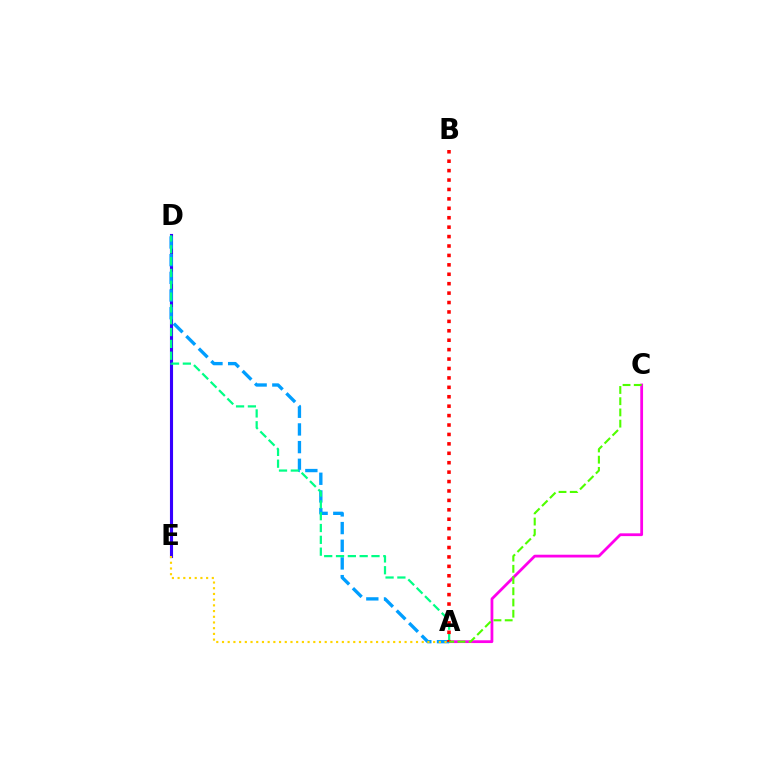{('D', 'E'): [{'color': '#3700ff', 'line_style': 'solid', 'thickness': 2.24}], ('A', 'C'): [{'color': '#ff00ed', 'line_style': 'solid', 'thickness': 2.0}, {'color': '#4fff00', 'line_style': 'dashed', 'thickness': 1.52}], ('A', 'D'): [{'color': '#009eff', 'line_style': 'dashed', 'thickness': 2.4}, {'color': '#00ff86', 'line_style': 'dashed', 'thickness': 1.61}], ('A', 'B'): [{'color': '#ff0000', 'line_style': 'dotted', 'thickness': 2.56}], ('A', 'E'): [{'color': '#ffd500', 'line_style': 'dotted', 'thickness': 1.55}]}